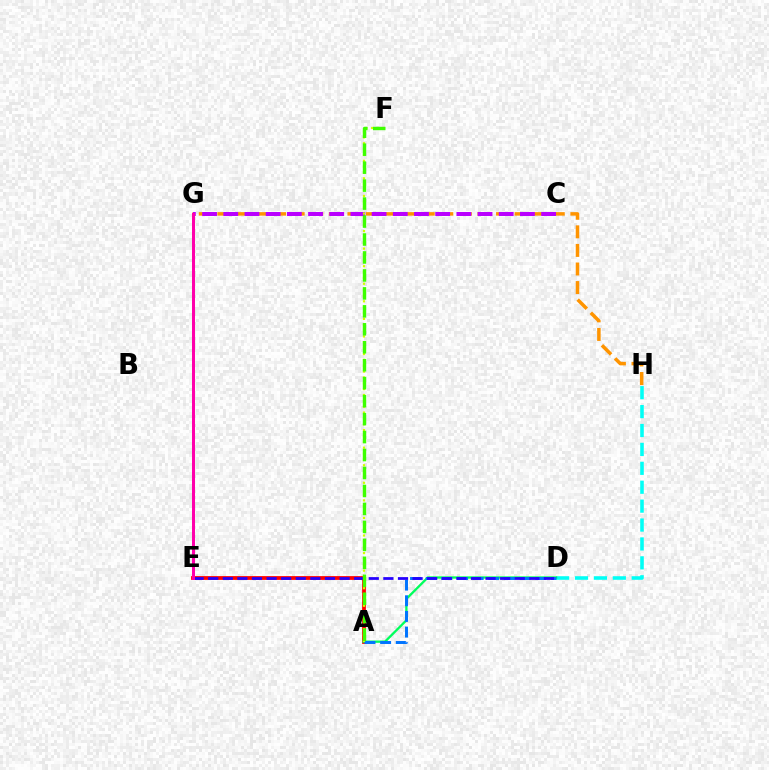{('D', 'H'): [{'color': '#00fff6', 'line_style': 'dashed', 'thickness': 2.57}], ('A', 'E'): [{'color': '#ff0000', 'line_style': 'solid', 'thickness': 2.71}], ('G', 'H'): [{'color': '#ff9400', 'line_style': 'dashed', 'thickness': 2.52}], ('A', 'D'): [{'color': '#00ff5c', 'line_style': 'solid', 'thickness': 1.67}, {'color': '#0074ff', 'line_style': 'dashed', 'thickness': 2.13}], ('C', 'G'): [{'color': '#b900ff', 'line_style': 'dashed', 'thickness': 2.88}], ('A', 'F'): [{'color': '#d1ff00', 'line_style': 'dotted', 'thickness': 1.59}, {'color': '#3dff00', 'line_style': 'dashed', 'thickness': 2.44}], ('D', 'E'): [{'color': '#2500ff', 'line_style': 'dashed', 'thickness': 1.98}], ('E', 'G'): [{'color': '#ff00ac', 'line_style': 'solid', 'thickness': 2.17}]}